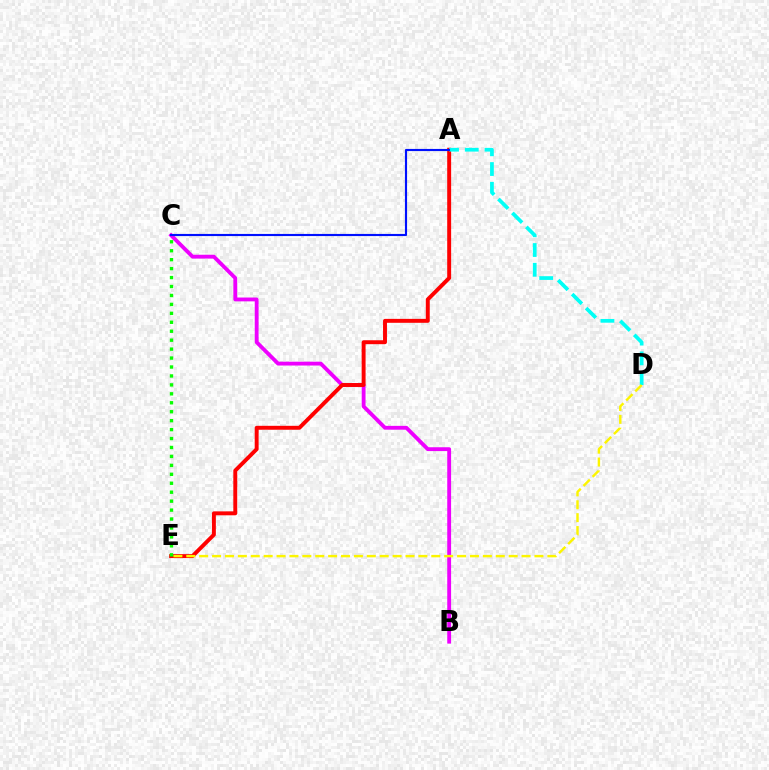{('B', 'C'): [{'color': '#ee00ff', 'line_style': 'solid', 'thickness': 2.76}], ('A', 'E'): [{'color': '#ff0000', 'line_style': 'solid', 'thickness': 2.83}], ('A', 'D'): [{'color': '#00fff6', 'line_style': 'dashed', 'thickness': 2.68}], ('D', 'E'): [{'color': '#fcf500', 'line_style': 'dashed', 'thickness': 1.75}], ('C', 'E'): [{'color': '#08ff00', 'line_style': 'dotted', 'thickness': 2.43}], ('A', 'C'): [{'color': '#0010ff', 'line_style': 'solid', 'thickness': 1.54}]}